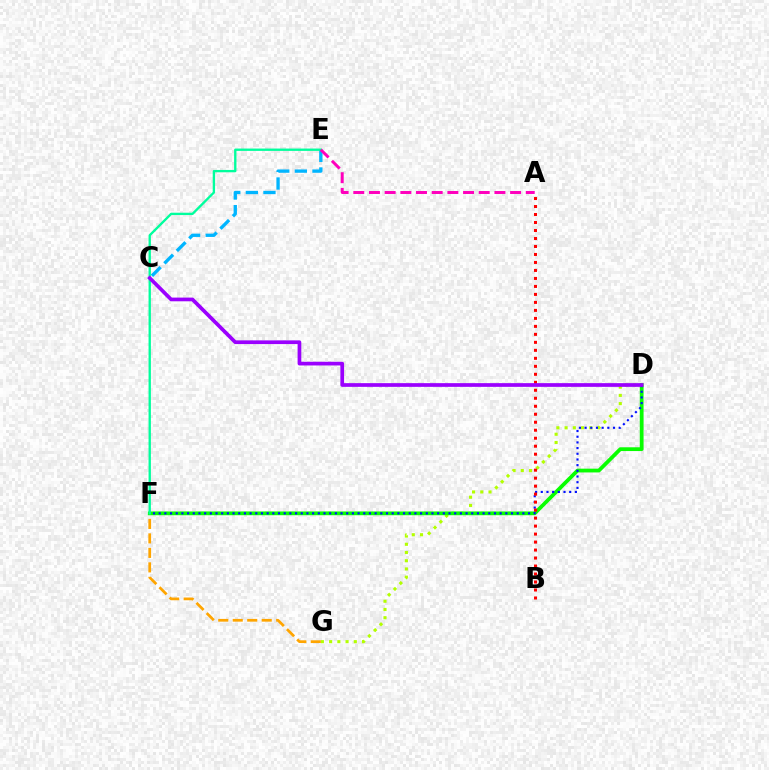{('C', 'E'): [{'color': '#00b5ff', 'line_style': 'dashed', 'thickness': 2.39}], ('D', 'G'): [{'color': '#b3ff00', 'line_style': 'dotted', 'thickness': 2.24}], ('F', 'G'): [{'color': '#ffa500', 'line_style': 'dashed', 'thickness': 1.97}], ('D', 'F'): [{'color': '#08ff00', 'line_style': 'solid', 'thickness': 2.72}, {'color': '#0010ff', 'line_style': 'dotted', 'thickness': 1.54}], ('E', 'F'): [{'color': '#00ff9d', 'line_style': 'solid', 'thickness': 1.69}], ('A', 'E'): [{'color': '#ff00bd', 'line_style': 'dashed', 'thickness': 2.13}], ('A', 'B'): [{'color': '#ff0000', 'line_style': 'dotted', 'thickness': 2.17}], ('C', 'D'): [{'color': '#9b00ff', 'line_style': 'solid', 'thickness': 2.67}]}